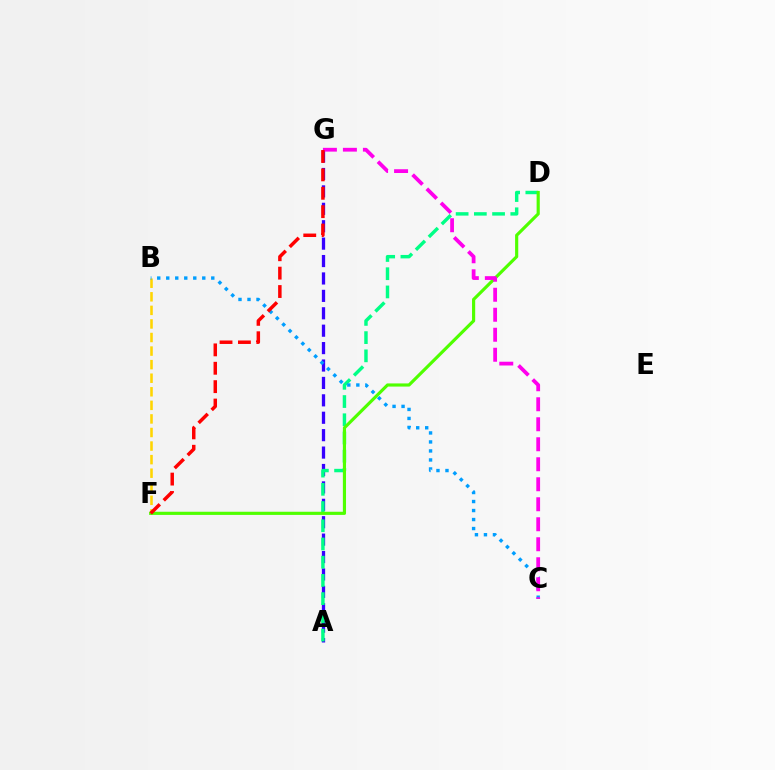{('B', 'F'): [{'color': '#ffd500', 'line_style': 'dashed', 'thickness': 1.84}], ('A', 'G'): [{'color': '#3700ff', 'line_style': 'dashed', 'thickness': 2.37}], ('A', 'D'): [{'color': '#00ff86', 'line_style': 'dashed', 'thickness': 2.47}], ('B', 'C'): [{'color': '#009eff', 'line_style': 'dotted', 'thickness': 2.45}], ('D', 'F'): [{'color': '#4fff00', 'line_style': 'solid', 'thickness': 2.27}], ('C', 'G'): [{'color': '#ff00ed', 'line_style': 'dashed', 'thickness': 2.72}], ('F', 'G'): [{'color': '#ff0000', 'line_style': 'dashed', 'thickness': 2.5}]}